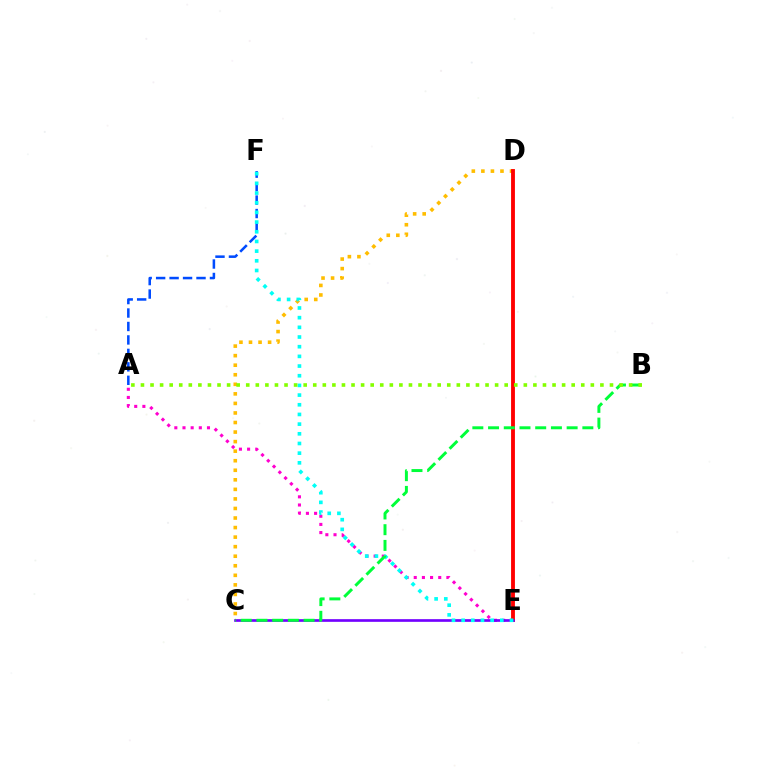{('A', 'E'): [{'color': '#ff00cf', 'line_style': 'dotted', 'thickness': 2.22}], ('A', 'F'): [{'color': '#004bff', 'line_style': 'dashed', 'thickness': 1.83}], ('C', 'D'): [{'color': '#ffbd00', 'line_style': 'dotted', 'thickness': 2.59}], ('D', 'E'): [{'color': '#ff0000', 'line_style': 'solid', 'thickness': 2.77}], ('C', 'E'): [{'color': '#7200ff', 'line_style': 'solid', 'thickness': 1.92}], ('E', 'F'): [{'color': '#00fff6', 'line_style': 'dotted', 'thickness': 2.63}], ('B', 'C'): [{'color': '#00ff39', 'line_style': 'dashed', 'thickness': 2.13}], ('A', 'B'): [{'color': '#84ff00', 'line_style': 'dotted', 'thickness': 2.6}]}